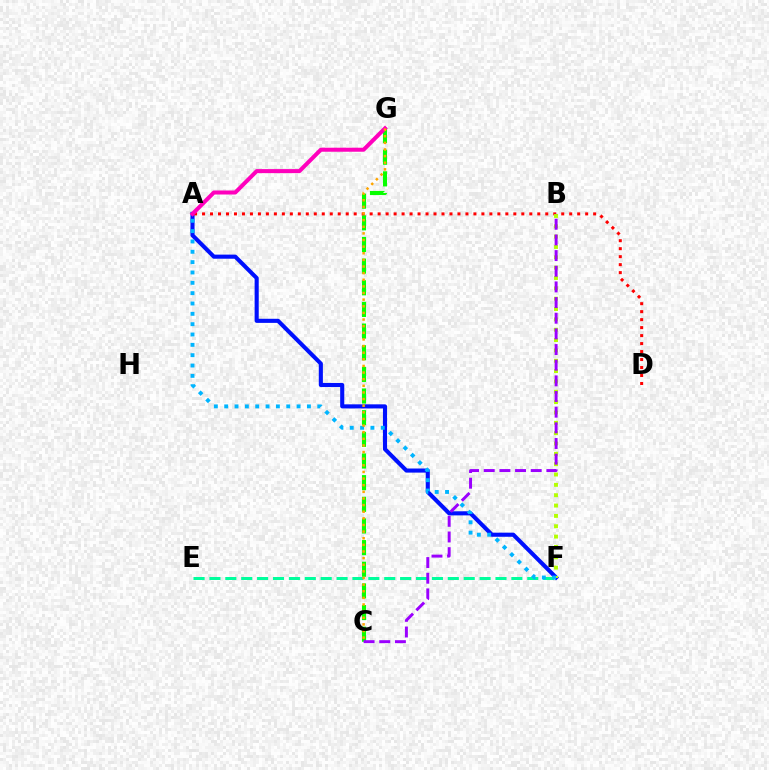{('E', 'F'): [{'color': '#00ff9d', 'line_style': 'dashed', 'thickness': 2.16}], ('A', 'F'): [{'color': '#0010ff', 'line_style': 'solid', 'thickness': 2.95}, {'color': '#00b5ff', 'line_style': 'dotted', 'thickness': 2.81}], ('C', 'G'): [{'color': '#08ff00', 'line_style': 'dashed', 'thickness': 2.94}, {'color': '#ffa500', 'line_style': 'dotted', 'thickness': 1.8}], ('A', 'D'): [{'color': '#ff0000', 'line_style': 'dotted', 'thickness': 2.17}], ('B', 'F'): [{'color': '#b3ff00', 'line_style': 'dotted', 'thickness': 2.81}], ('A', 'G'): [{'color': '#ff00bd', 'line_style': 'solid', 'thickness': 2.9}], ('B', 'C'): [{'color': '#9b00ff', 'line_style': 'dashed', 'thickness': 2.13}]}